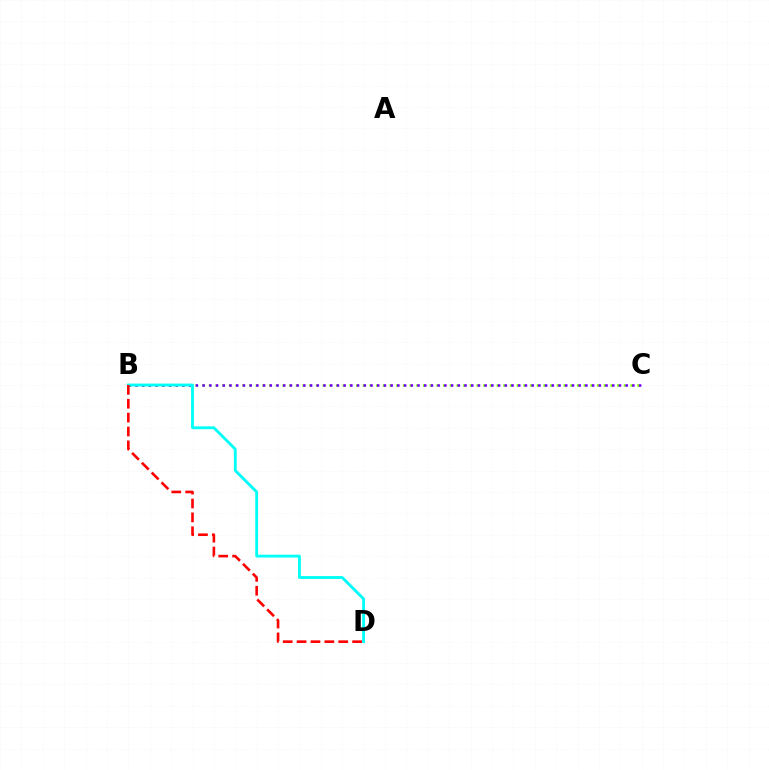{('B', 'C'): [{'color': '#84ff00', 'line_style': 'dotted', 'thickness': 1.82}, {'color': '#7200ff', 'line_style': 'dotted', 'thickness': 1.82}], ('B', 'D'): [{'color': '#00fff6', 'line_style': 'solid', 'thickness': 2.05}, {'color': '#ff0000', 'line_style': 'dashed', 'thickness': 1.89}]}